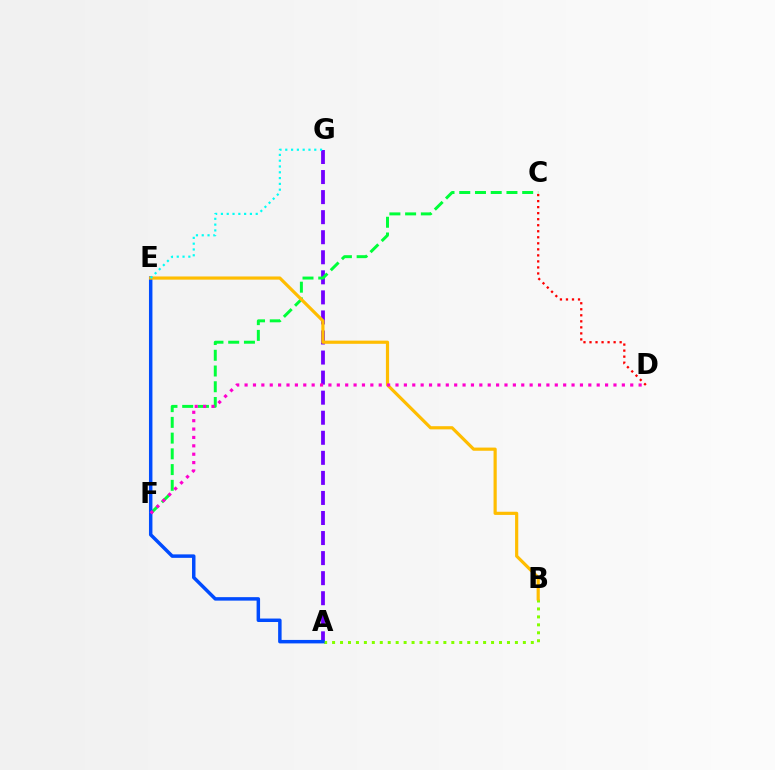{('A', 'G'): [{'color': '#7200ff', 'line_style': 'dashed', 'thickness': 2.72}], ('C', 'F'): [{'color': '#00ff39', 'line_style': 'dashed', 'thickness': 2.14}], ('C', 'D'): [{'color': '#ff0000', 'line_style': 'dotted', 'thickness': 1.64}], ('A', 'B'): [{'color': '#84ff00', 'line_style': 'dotted', 'thickness': 2.16}], ('A', 'E'): [{'color': '#004bff', 'line_style': 'solid', 'thickness': 2.5}], ('B', 'E'): [{'color': '#ffbd00', 'line_style': 'solid', 'thickness': 2.29}], ('E', 'G'): [{'color': '#00fff6', 'line_style': 'dotted', 'thickness': 1.58}], ('D', 'F'): [{'color': '#ff00cf', 'line_style': 'dotted', 'thickness': 2.28}]}